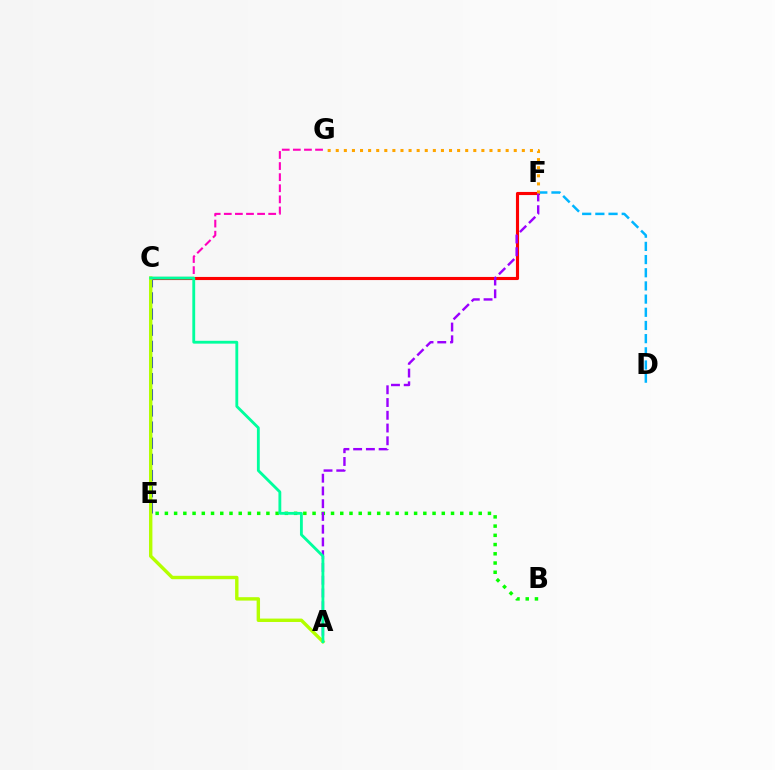{('C', 'E'): [{'color': '#0010ff', 'line_style': 'dashed', 'thickness': 2.19}], ('C', 'F'): [{'color': '#ff0000', 'line_style': 'solid', 'thickness': 2.24}], ('B', 'E'): [{'color': '#08ff00', 'line_style': 'dotted', 'thickness': 2.51}], ('C', 'G'): [{'color': '#ff00bd', 'line_style': 'dashed', 'thickness': 1.51}], ('D', 'F'): [{'color': '#00b5ff', 'line_style': 'dashed', 'thickness': 1.79}], ('A', 'F'): [{'color': '#9b00ff', 'line_style': 'dashed', 'thickness': 1.73}], ('A', 'C'): [{'color': '#b3ff00', 'line_style': 'solid', 'thickness': 2.45}, {'color': '#00ff9d', 'line_style': 'solid', 'thickness': 2.04}], ('F', 'G'): [{'color': '#ffa500', 'line_style': 'dotted', 'thickness': 2.2}]}